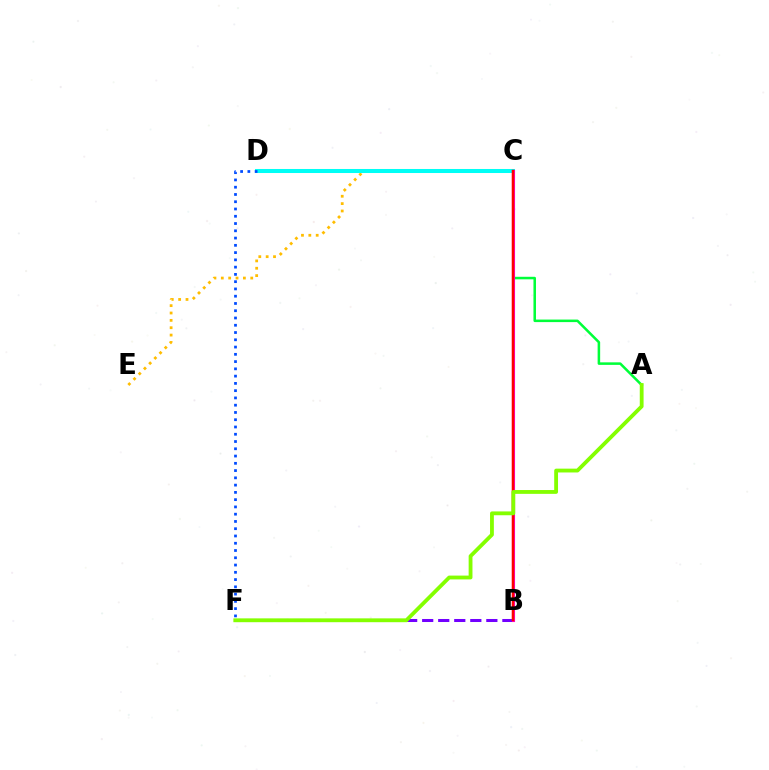{('C', 'E'): [{'color': '#ffbd00', 'line_style': 'dotted', 'thickness': 2.0}], ('A', 'C'): [{'color': '#00ff39', 'line_style': 'solid', 'thickness': 1.82}], ('C', 'D'): [{'color': '#00fff6', 'line_style': 'solid', 'thickness': 2.9}], ('D', 'F'): [{'color': '#004bff', 'line_style': 'dotted', 'thickness': 1.97}], ('B', 'F'): [{'color': '#7200ff', 'line_style': 'dashed', 'thickness': 2.18}], ('B', 'C'): [{'color': '#ff00cf', 'line_style': 'solid', 'thickness': 2.23}, {'color': '#ff0000', 'line_style': 'solid', 'thickness': 1.8}], ('A', 'F'): [{'color': '#84ff00', 'line_style': 'solid', 'thickness': 2.75}]}